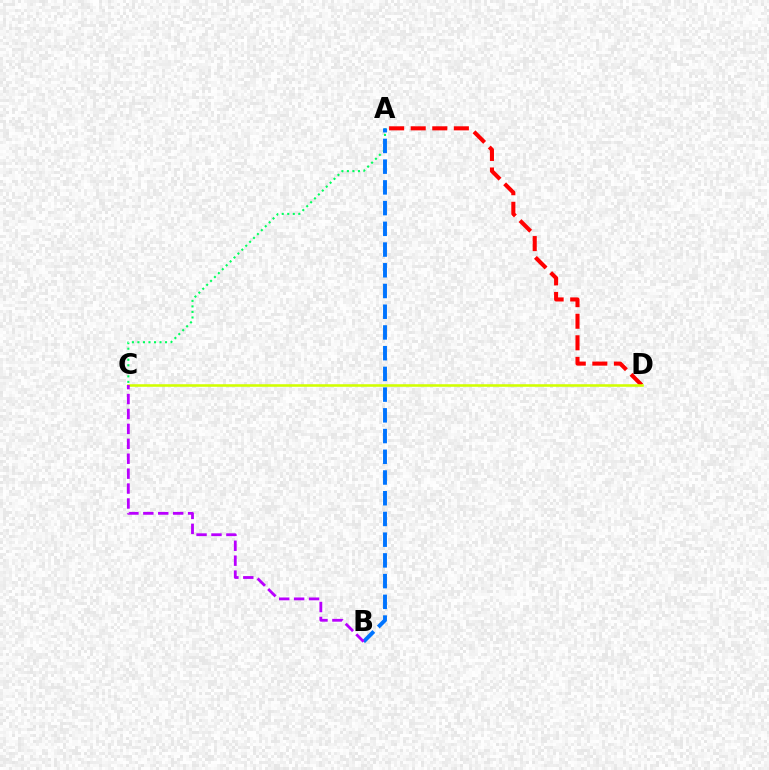{('A', 'D'): [{'color': '#ff0000', 'line_style': 'dashed', 'thickness': 2.93}], ('A', 'C'): [{'color': '#00ff5c', 'line_style': 'dotted', 'thickness': 1.5}], ('A', 'B'): [{'color': '#0074ff', 'line_style': 'dashed', 'thickness': 2.82}], ('C', 'D'): [{'color': '#d1ff00', 'line_style': 'solid', 'thickness': 1.85}], ('B', 'C'): [{'color': '#b900ff', 'line_style': 'dashed', 'thickness': 2.03}]}